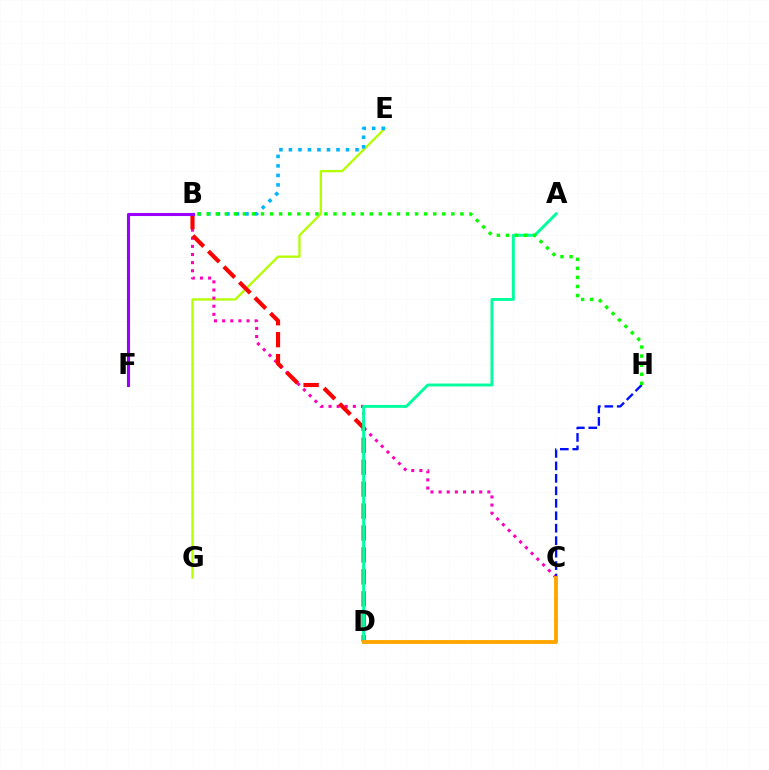{('E', 'G'): [{'color': '#b3ff00', 'line_style': 'solid', 'thickness': 1.66}], ('B', 'E'): [{'color': '#00b5ff', 'line_style': 'dotted', 'thickness': 2.58}], ('B', 'C'): [{'color': '#ff00bd', 'line_style': 'dotted', 'thickness': 2.21}], ('B', 'D'): [{'color': '#ff0000', 'line_style': 'dashed', 'thickness': 2.98}], ('C', 'H'): [{'color': '#0010ff', 'line_style': 'dashed', 'thickness': 1.69}], ('A', 'D'): [{'color': '#00ff9d', 'line_style': 'solid', 'thickness': 2.1}], ('B', 'F'): [{'color': '#9b00ff', 'line_style': 'solid', 'thickness': 2.22}], ('B', 'H'): [{'color': '#08ff00', 'line_style': 'dotted', 'thickness': 2.46}], ('C', 'D'): [{'color': '#ffa500', 'line_style': 'solid', 'thickness': 2.77}]}